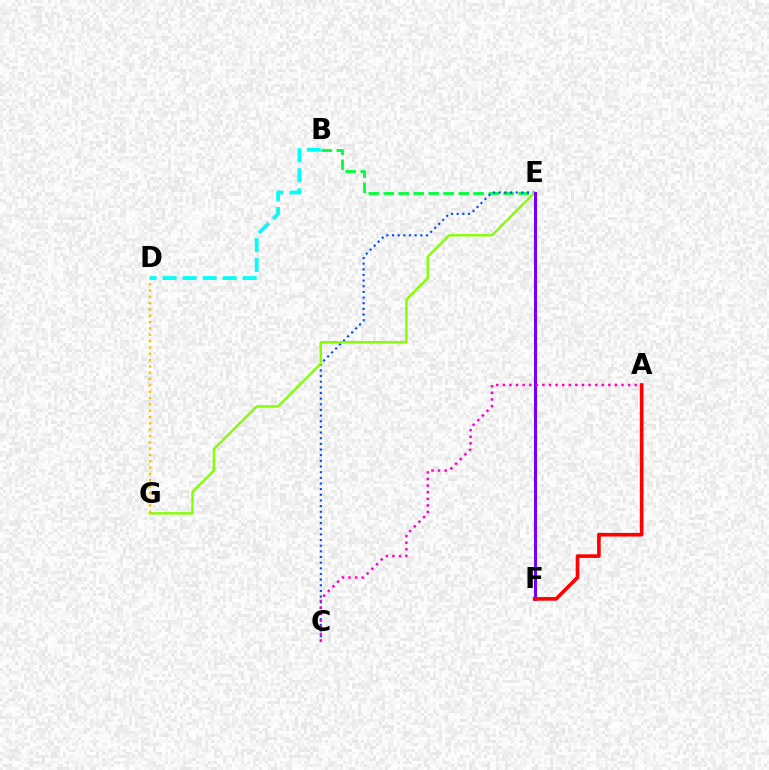{('B', 'E'): [{'color': '#00ff39', 'line_style': 'dashed', 'thickness': 2.04}], ('C', 'E'): [{'color': '#004bff', 'line_style': 'dotted', 'thickness': 1.54}], ('E', 'G'): [{'color': '#84ff00', 'line_style': 'solid', 'thickness': 1.72}], ('D', 'G'): [{'color': '#ffbd00', 'line_style': 'dotted', 'thickness': 1.72}], ('E', 'F'): [{'color': '#7200ff', 'line_style': 'solid', 'thickness': 2.19}], ('A', 'C'): [{'color': '#ff00cf', 'line_style': 'dotted', 'thickness': 1.79}], ('B', 'D'): [{'color': '#00fff6', 'line_style': 'dashed', 'thickness': 2.72}], ('A', 'F'): [{'color': '#ff0000', 'line_style': 'solid', 'thickness': 2.62}]}